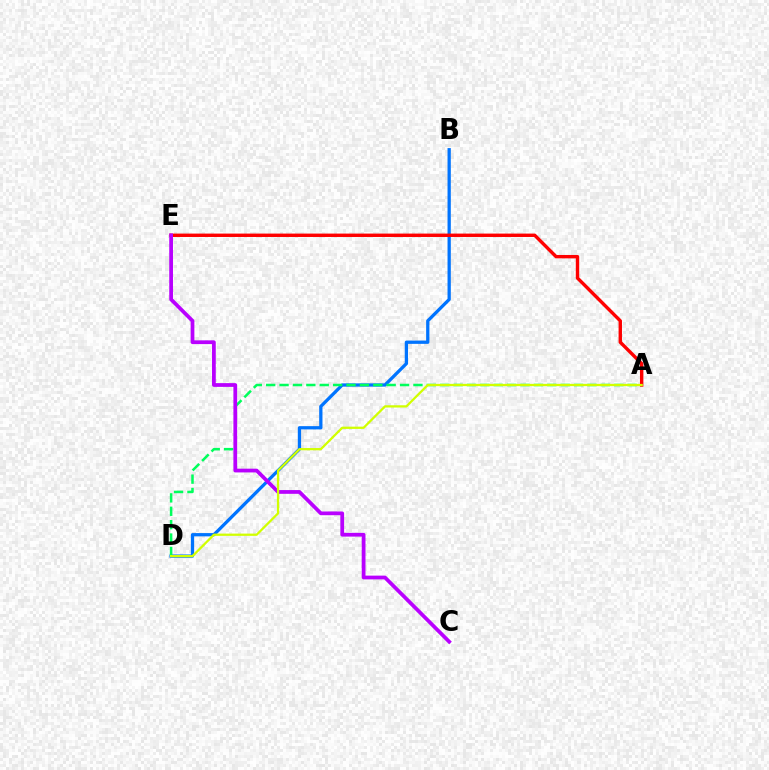{('B', 'D'): [{'color': '#0074ff', 'line_style': 'solid', 'thickness': 2.36}], ('A', 'D'): [{'color': '#00ff5c', 'line_style': 'dashed', 'thickness': 1.82}, {'color': '#d1ff00', 'line_style': 'solid', 'thickness': 1.63}], ('A', 'E'): [{'color': '#ff0000', 'line_style': 'solid', 'thickness': 2.44}], ('C', 'E'): [{'color': '#b900ff', 'line_style': 'solid', 'thickness': 2.7}]}